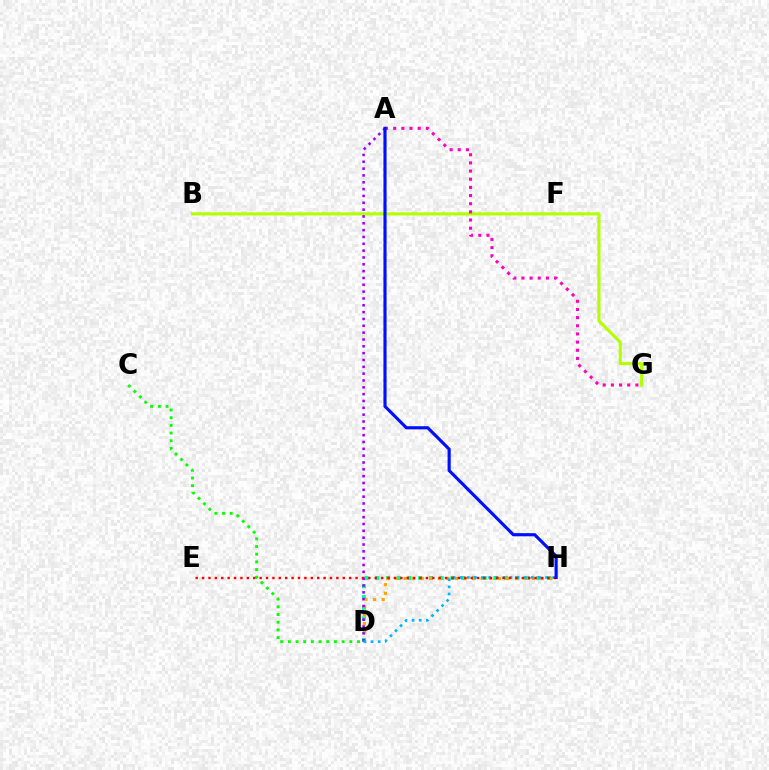{('D', 'H'): [{'color': '#00ff9d', 'line_style': 'dotted', 'thickness': 2.92}, {'color': '#ffa500', 'line_style': 'dotted', 'thickness': 2.33}, {'color': '#00b5ff', 'line_style': 'dotted', 'thickness': 1.93}], ('B', 'G'): [{'color': '#b3ff00', 'line_style': 'solid', 'thickness': 2.24}], ('A', 'G'): [{'color': '#ff00bd', 'line_style': 'dotted', 'thickness': 2.22}], ('A', 'D'): [{'color': '#9b00ff', 'line_style': 'dotted', 'thickness': 1.86}], ('C', 'D'): [{'color': '#08ff00', 'line_style': 'dotted', 'thickness': 2.09}], ('E', 'H'): [{'color': '#ff0000', 'line_style': 'dotted', 'thickness': 1.74}], ('A', 'H'): [{'color': '#0010ff', 'line_style': 'solid', 'thickness': 2.26}]}